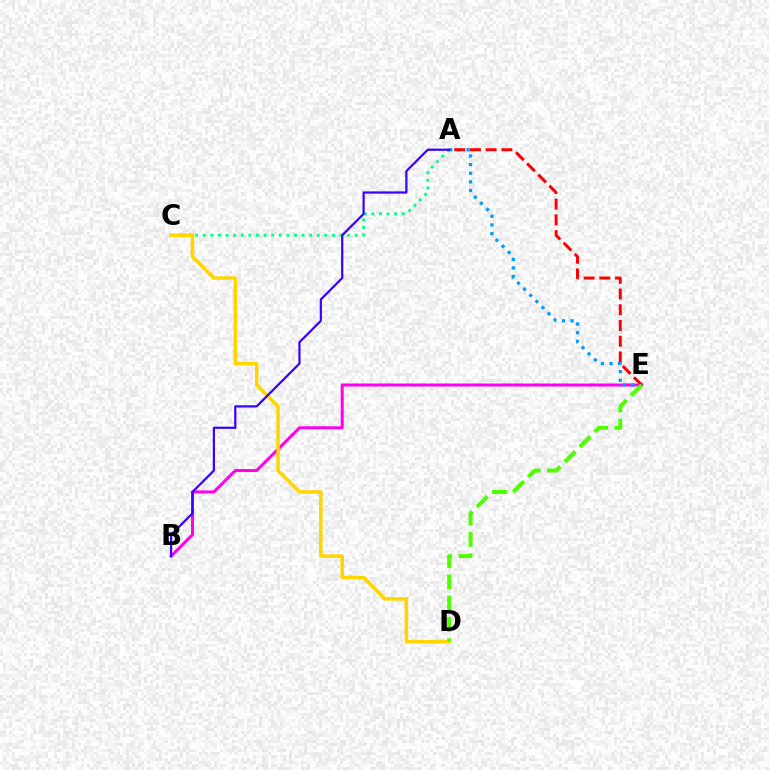{('B', 'E'): [{'color': '#ff00ed', 'line_style': 'solid', 'thickness': 2.16}], ('A', 'C'): [{'color': '#00ff86', 'line_style': 'dotted', 'thickness': 2.06}], ('A', 'E'): [{'color': '#009eff', 'line_style': 'dotted', 'thickness': 2.35}, {'color': '#ff0000', 'line_style': 'dashed', 'thickness': 2.14}], ('C', 'D'): [{'color': '#ffd500', 'line_style': 'solid', 'thickness': 2.52}], ('D', 'E'): [{'color': '#4fff00', 'line_style': 'dashed', 'thickness': 2.89}], ('A', 'B'): [{'color': '#3700ff', 'line_style': 'solid', 'thickness': 1.59}]}